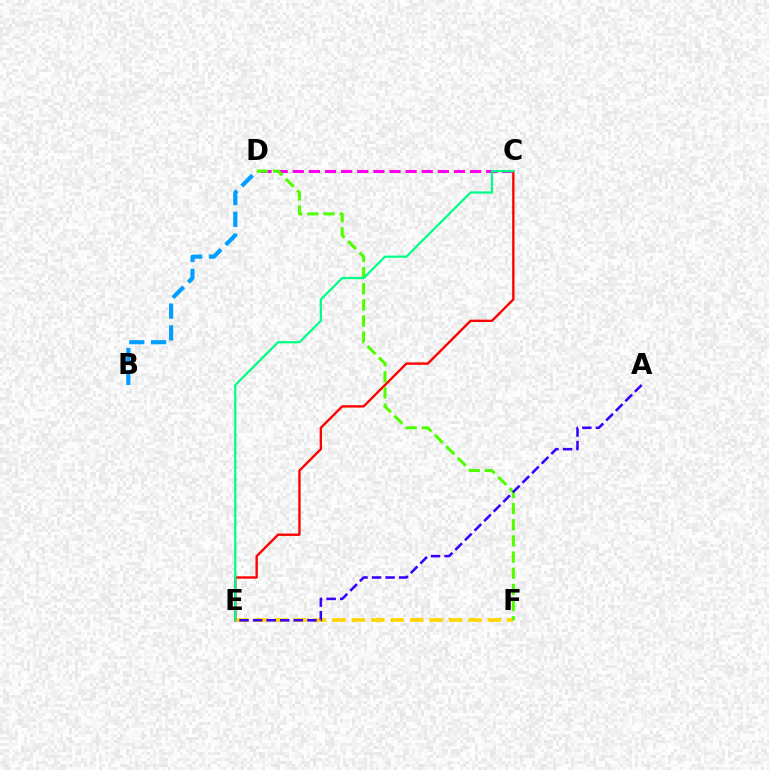{('B', 'D'): [{'color': '#009eff', 'line_style': 'dashed', 'thickness': 2.96}], ('C', 'D'): [{'color': '#ff00ed', 'line_style': 'dashed', 'thickness': 2.19}], ('E', 'F'): [{'color': '#ffd500', 'line_style': 'dashed', 'thickness': 2.64}], ('C', 'E'): [{'color': '#ff0000', 'line_style': 'solid', 'thickness': 1.7}, {'color': '#00ff86', 'line_style': 'solid', 'thickness': 1.61}], ('D', 'F'): [{'color': '#4fff00', 'line_style': 'dashed', 'thickness': 2.19}], ('A', 'E'): [{'color': '#3700ff', 'line_style': 'dashed', 'thickness': 1.84}]}